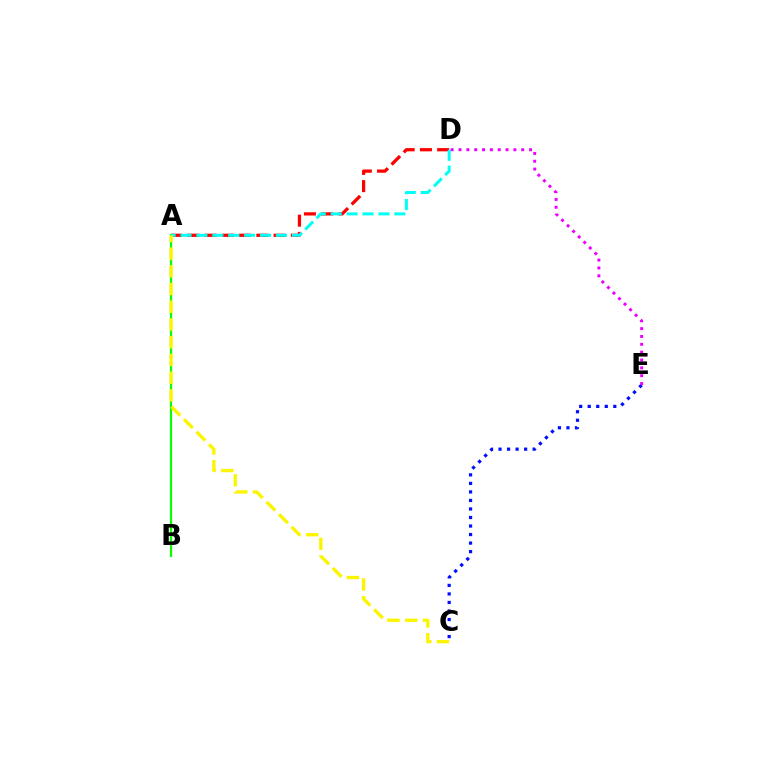{('C', 'E'): [{'color': '#0010ff', 'line_style': 'dotted', 'thickness': 2.32}], ('A', 'D'): [{'color': '#ff0000', 'line_style': 'dashed', 'thickness': 2.34}, {'color': '#00fff6', 'line_style': 'dashed', 'thickness': 2.16}], ('A', 'B'): [{'color': '#08ff00', 'line_style': 'solid', 'thickness': 1.57}], ('D', 'E'): [{'color': '#ee00ff', 'line_style': 'dotted', 'thickness': 2.13}], ('A', 'C'): [{'color': '#fcf500', 'line_style': 'dashed', 'thickness': 2.41}]}